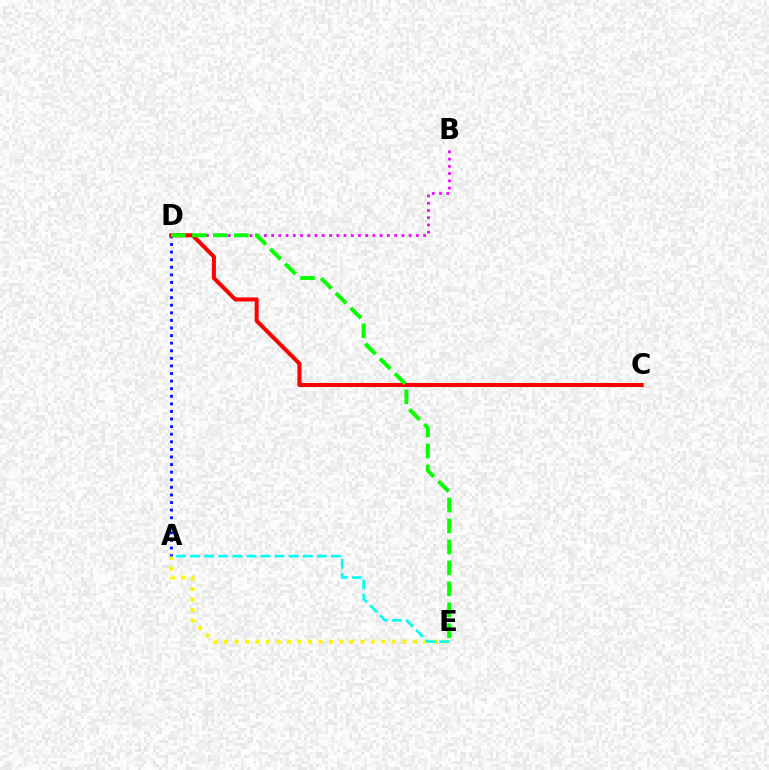{('B', 'D'): [{'color': '#ee00ff', 'line_style': 'dotted', 'thickness': 1.97}], ('A', 'E'): [{'color': '#fcf500', 'line_style': 'dotted', 'thickness': 2.85}, {'color': '#00fff6', 'line_style': 'dashed', 'thickness': 1.91}], ('A', 'D'): [{'color': '#0010ff', 'line_style': 'dotted', 'thickness': 2.06}], ('C', 'D'): [{'color': '#ff0000', 'line_style': 'solid', 'thickness': 2.91}], ('D', 'E'): [{'color': '#08ff00', 'line_style': 'dashed', 'thickness': 2.85}]}